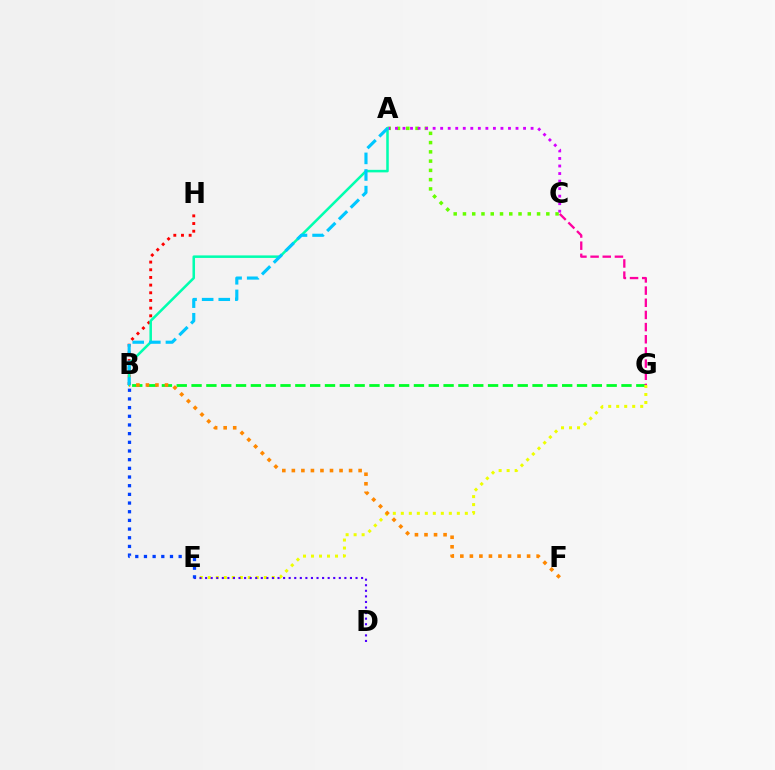{('A', 'C'): [{'color': '#66ff00', 'line_style': 'dotted', 'thickness': 2.52}, {'color': '#d600ff', 'line_style': 'dotted', 'thickness': 2.05}], ('B', 'G'): [{'color': '#00ff27', 'line_style': 'dashed', 'thickness': 2.01}], ('B', 'H'): [{'color': '#ff0000', 'line_style': 'dotted', 'thickness': 2.08}], ('E', 'G'): [{'color': '#eeff00', 'line_style': 'dotted', 'thickness': 2.17}], ('C', 'G'): [{'color': '#ff00a0', 'line_style': 'dashed', 'thickness': 1.65}], ('D', 'E'): [{'color': '#4f00ff', 'line_style': 'dotted', 'thickness': 1.51}], ('A', 'B'): [{'color': '#00ffaf', 'line_style': 'solid', 'thickness': 1.82}, {'color': '#00c7ff', 'line_style': 'dashed', 'thickness': 2.26}], ('B', 'F'): [{'color': '#ff8800', 'line_style': 'dotted', 'thickness': 2.59}], ('B', 'E'): [{'color': '#003fff', 'line_style': 'dotted', 'thickness': 2.36}]}